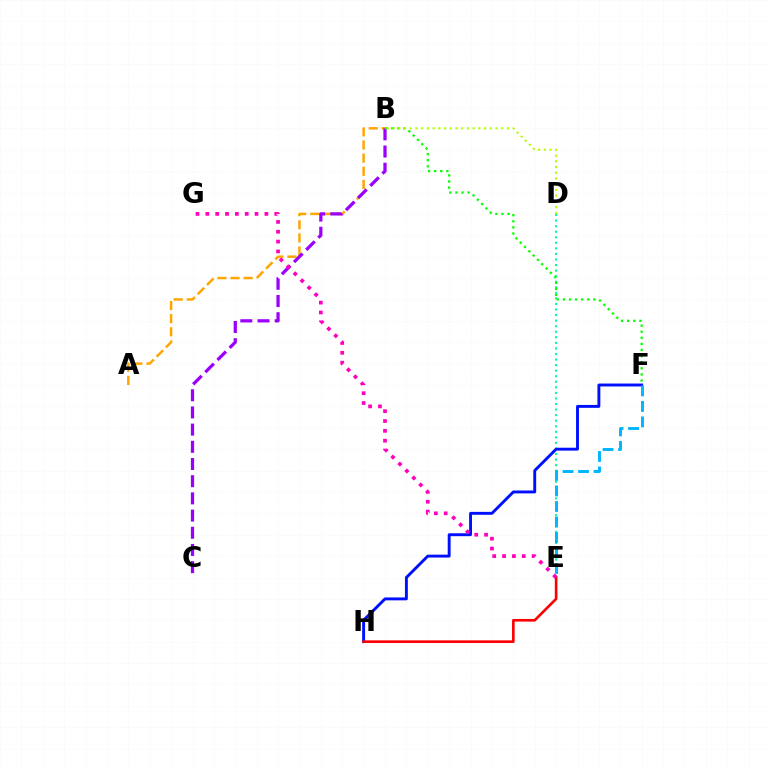{('D', 'E'): [{'color': '#00ff9d', 'line_style': 'dotted', 'thickness': 1.51}], ('F', 'H'): [{'color': '#0010ff', 'line_style': 'solid', 'thickness': 2.09}], ('A', 'B'): [{'color': '#ffa500', 'line_style': 'dashed', 'thickness': 1.79}], ('B', 'C'): [{'color': '#9b00ff', 'line_style': 'dashed', 'thickness': 2.34}], ('B', 'F'): [{'color': '#08ff00', 'line_style': 'dotted', 'thickness': 1.66}], ('E', 'F'): [{'color': '#00b5ff', 'line_style': 'dashed', 'thickness': 2.11}], ('E', 'H'): [{'color': '#ff0000', 'line_style': 'solid', 'thickness': 1.9}], ('E', 'G'): [{'color': '#ff00bd', 'line_style': 'dotted', 'thickness': 2.67}], ('B', 'D'): [{'color': '#b3ff00', 'line_style': 'dotted', 'thickness': 1.55}]}